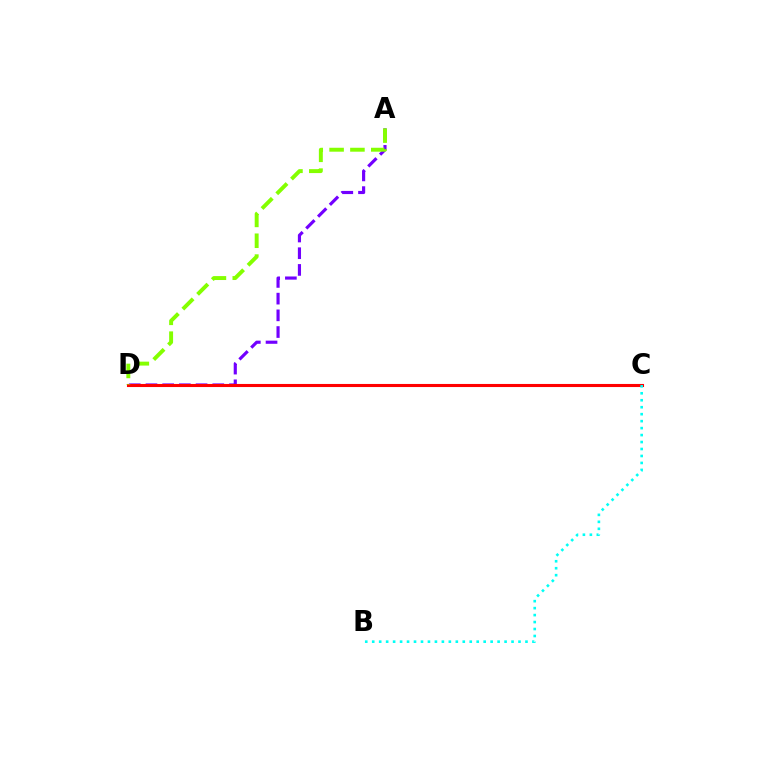{('A', 'D'): [{'color': '#7200ff', 'line_style': 'dashed', 'thickness': 2.27}, {'color': '#84ff00', 'line_style': 'dashed', 'thickness': 2.83}], ('C', 'D'): [{'color': '#ff0000', 'line_style': 'solid', 'thickness': 2.22}], ('B', 'C'): [{'color': '#00fff6', 'line_style': 'dotted', 'thickness': 1.89}]}